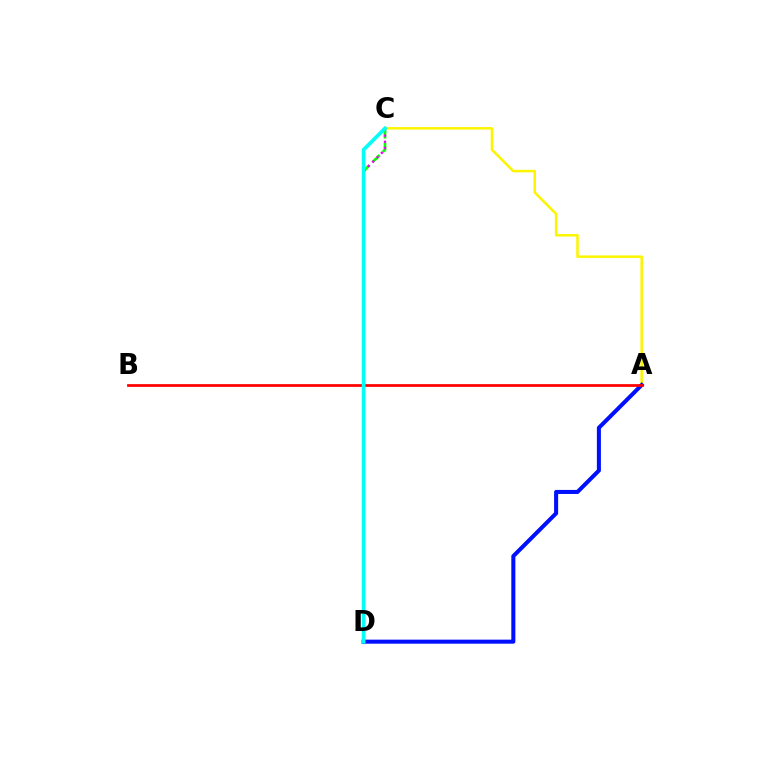{('A', 'C'): [{'color': '#fcf500', 'line_style': 'solid', 'thickness': 1.81}], ('A', 'D'): [{'color': '#0010ff', 'line_style': 'solid', 'thickness': 2.91}], ('C', 'D'): [{'color': '#08ff00', 'line_style': 'dashed', 'thickness': 1.97}, {'color': '#ee00ff', 'line_style': 'dotted', 'thickness': 1.67}, {'color': '#00fff6', 'line_style': 'solid', 'thickness': 2.65}], ('A', 'B'): [{'color': '#ff0000', 'line_style': 'solid', 'thickness': 1.97}]}